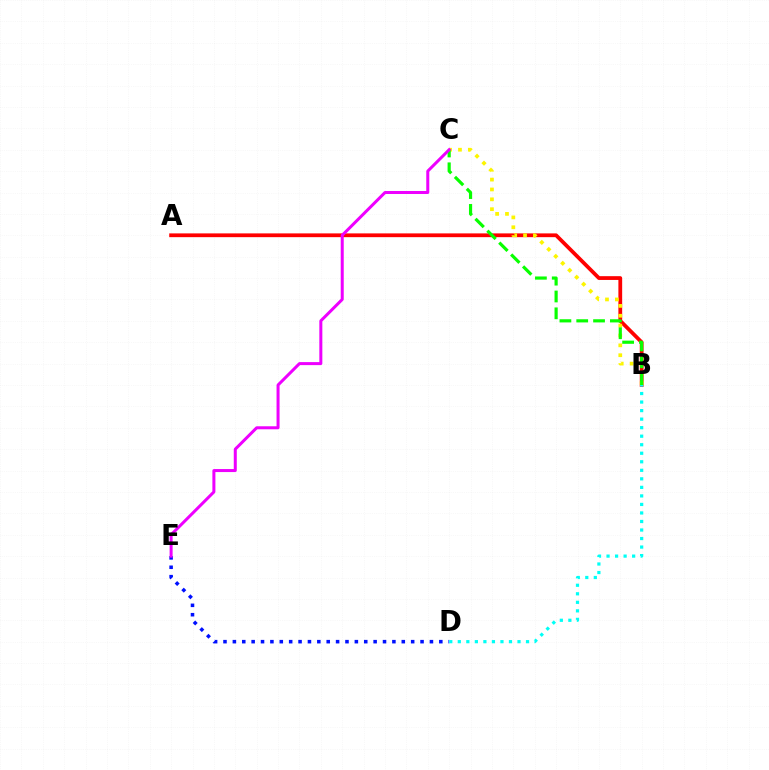{('A', 'B'): [{'color': '#ff0000', 'line_style': 'solid', 'thickness': 2.72}], ('B', 'C'): [{'color': '#fcf500', 'line_style': 'dotted', 'thickness': 2.68}, {'color': '#08ff00', 'line_style': 'dashed', 'thickness': 2.28}], ('D', 'E'): [{'color': '#0010ff', 'line_style': 'dotted', 'thickness': 2.55}], ('B', 'D'): [{'color': '#00fff6', 'line_style': 'dotted', 'thickness': 2.32}], ('C', 'E'): [{'color': '#ee00ff', 'line_style': 'solid', 'thickness': 2.17}]}